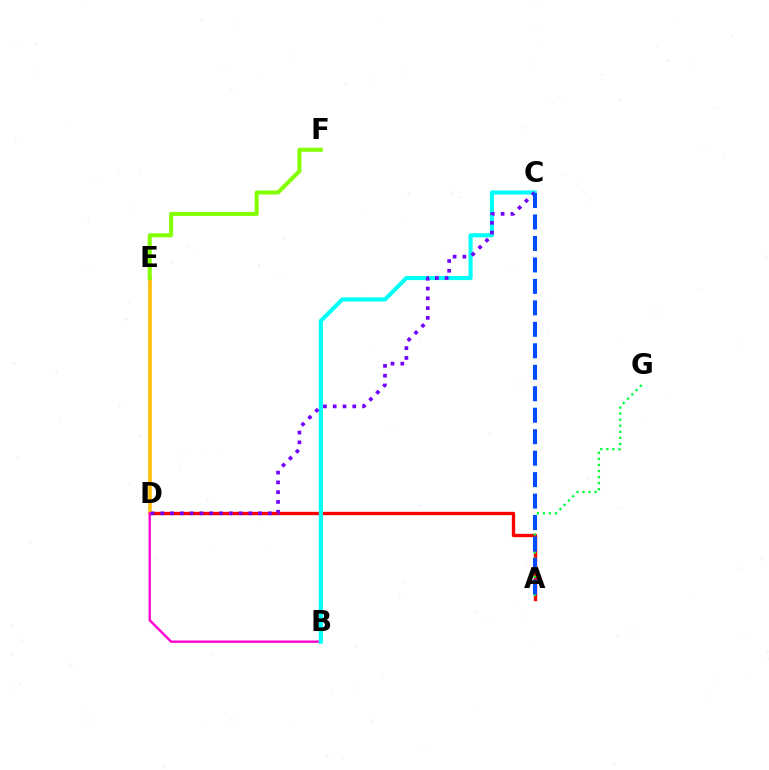{('A', 'D'): [{'color': '#ff0000', 'line_style': 'solid', 'thickness': 2.41}], ('D', 'E'): [{'color': '#ffbd00', 'line_style': 'solid', 'thickness': 2.55}], ('B', 'D'): [{'color': '#ff00cf', 'line_style': 'solid', 'thickness': 1.7}], ('B', 'C'): [{'color': '#00fff6', 'line_style': 'solid', 'thickness': 2.96}], ('A', 'G'): [{'color': '#00ff39', 'line_style': 'dotted', 'thickness': 1.65}], ('E', 'F'): [{'color': '#84ff00', 'line_style': 'solid', 'thickness': 2.9}], ('C', 'D'): [{'color': '#7200ff', 'line_style': 'dotted', 'thickness': 2.66}], ('A', 'C'): [{'color': '#004bff', 'line_style': 'dashed', 'thickness': 2.92}]}